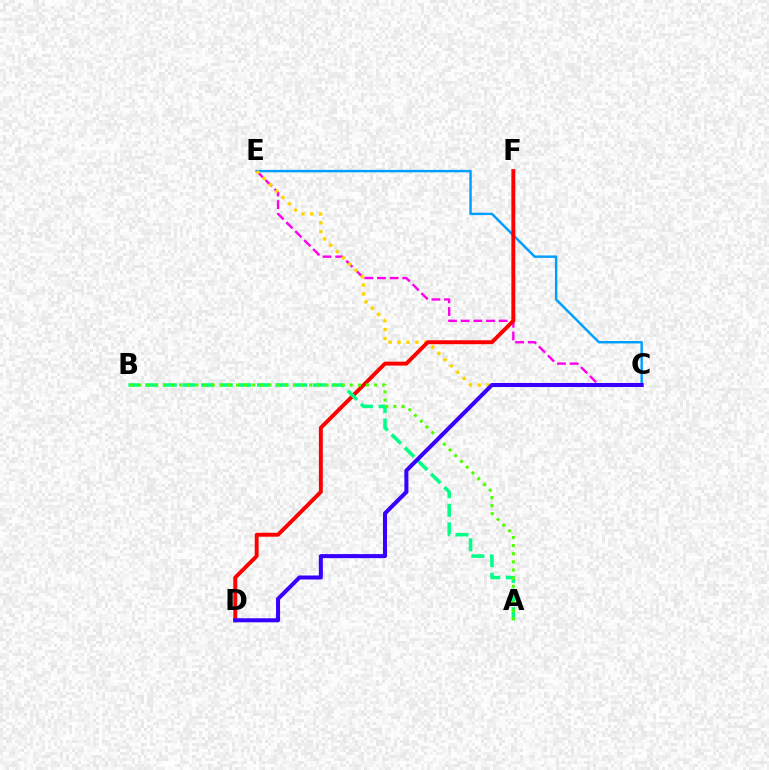{('C', 'E'): [{'color': '#009eff', 'line_style': 'solid', 'thickness': 1.76}, {'color': '#ff00ed', 'line_style': 'dashed', 'thickness': 1.72}, {'color': '#ffd500', 'line_style': 'dotted', 'thickness': 2.42}], ('D', 'F'): [{'color': '#ff0000', 'line_style': 'solid', 'thickness': 2.82}], ('A', 'B'): [{'color': '#00ff86', 'line_style': 'dashed', 'thickness': 2.53}, {'color': '#4fff00', 'line_style': 'dotted', 'thickness': 2.21}], ('C', 'D'): [{'color': '#3700ff', 'line_style': 'solid', 'thickness': 2.9}]}